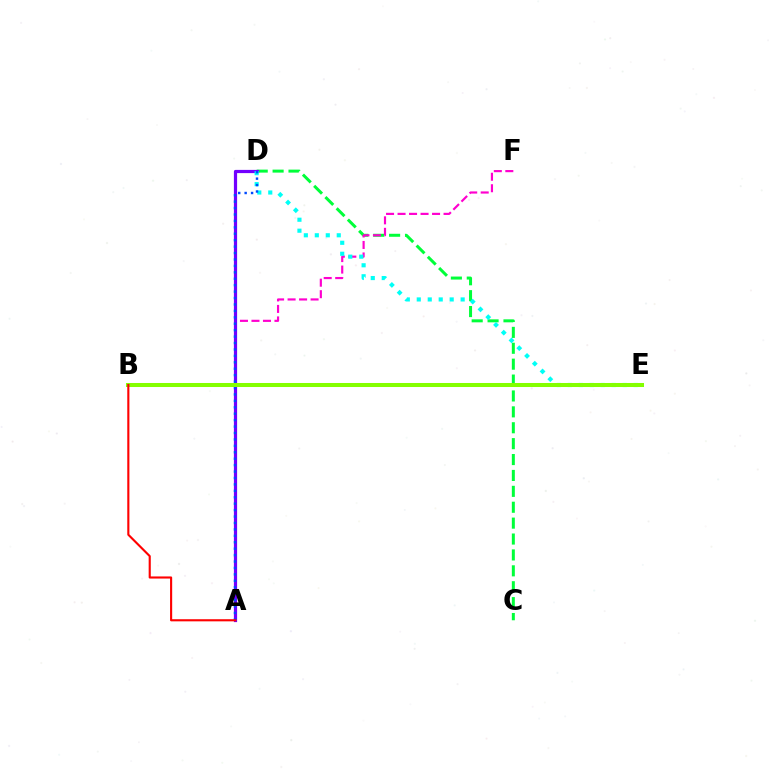{('C', 'D'): [{'color': '#00ff39', 'line_style': 'dashed', 'thickness': 2.16}], ('A', 'F'): [{'color': '#ff00cf', 'line_style': 'dashed', 'thickness': 1.56}], ('A', 'D'): [{'color': '#7200ff', 'line_style': 'solid', 'thickness': 2.31}, {'color': '#004bff', 'line_style': 'dotted', 'thickness': 1.75}], ('D', 'E'): [{'color': '#00fff6', 'line_style': 'dotted', 'thickness': 2.98}], ('B', 'E'): [{'color': '#ffbd00', 'line_style': 'dashed', 'thickness': 1.97}, {'color': '#84ff00', 'line_style': 'solid', 'thickness': 2.9}], ('A', 'B'): [{'color': '#ff0000', 'line_style': 'solid', 'thickness': 1.53}]}